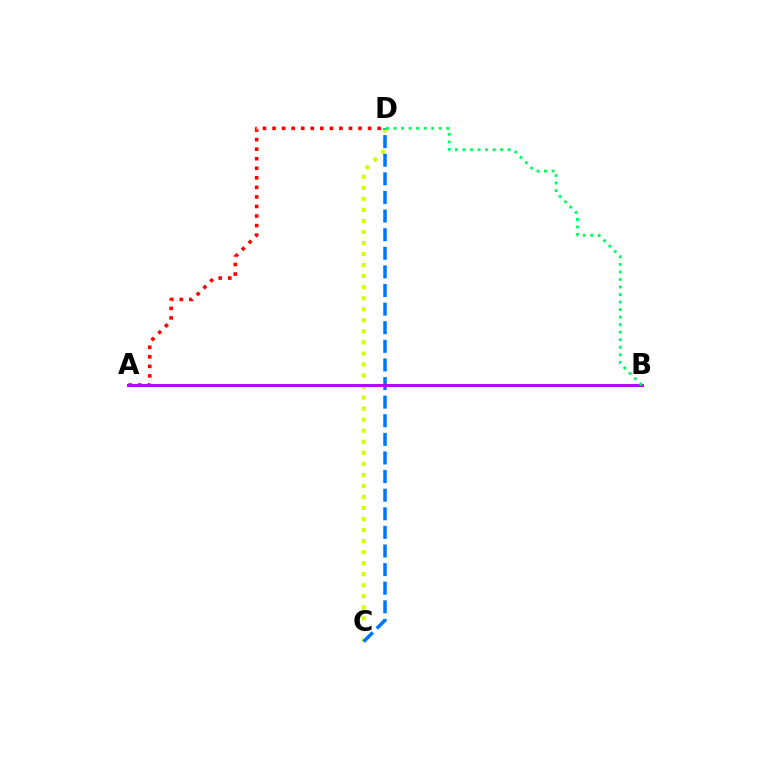{('C', 'D'): [{'color': '#d1ff00', 'line_style': 'dotted', 'thickness': 3.0}, {'color': '#0074ff', 'line_style': 'dashed', 'thickness': 2.53}], ('A', 'D'): [{'color': '#ff0000', 'line_style': 'dotted', 'thickness': 2.6}], ('A', 'B'): [{'color': '#b900ff', 'line_style': 'solid', 'thickness': 2.1}], ('B', 'D'): [{'color': '#00ff5c', 'line_style': 'dotted', 'thickness': 2.05}]}